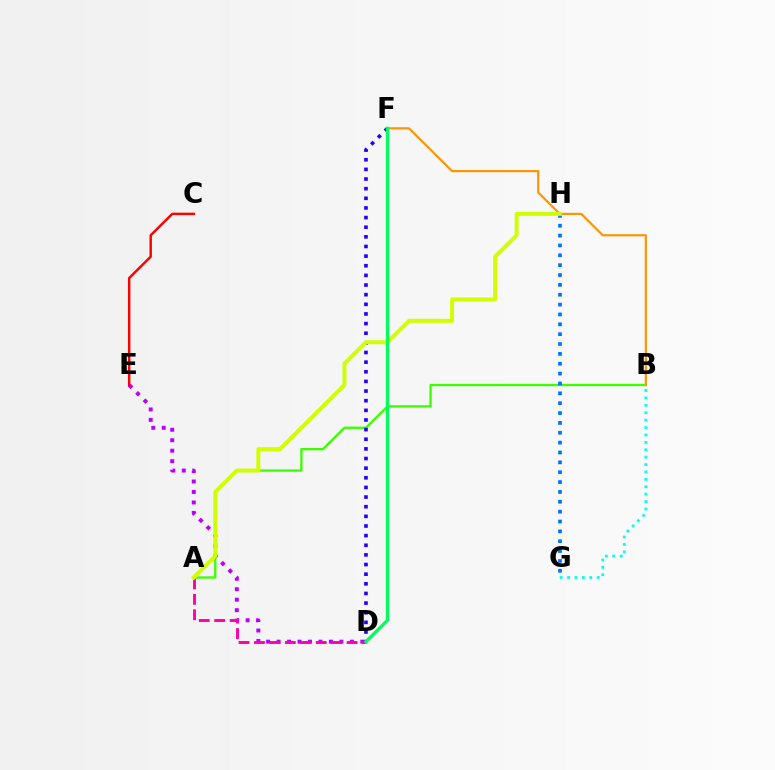{('A', 'B'): [{'color': '#3dff00', 'line_style': 'solid', 'thickness': 1.67}], ('B', 'G'): [{'color': '#00fff6', 'line_style': 'dotted', 'thickness': 2.01}], ('D', 'F'): [{'color': '#2500ff', 'line_style': 'dotted', 'thickness': 2.62}, {'color': '#00ff5c', 'line_style': 'solid', 'thickness': 2.37}], ('D', 'E'): [{'color': '#b900ff', 'line_style': 'dotted', 'thickness': 2.84}], ('C', 'E'): [{'color': '#ff0000', 'line_style': 'solid', 'thickness': 1.77}], ('G', 'H'): [{'color': '#0074ff', 'line_style': 'dotted', 'thickness': 2.68}], ('A', 'D'): [{'color': '#ff00ac', 'line_style': 'dashed', 'thickness': 2.1}], ('B', 'F'): [{'color': '#ff9400', 'line_style': 'solid', 'thickness': 1.57}], ('A', 'H'): [{'color': '#d1ff00', 'line_style': 'solid', 'thickness': 2.86}]}